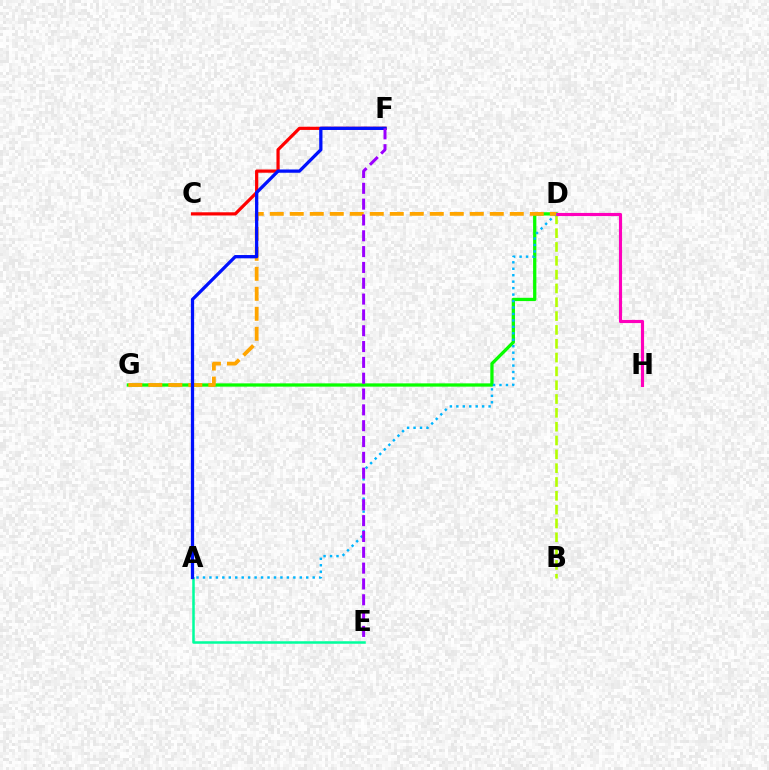{('C', 'F'): [{'color': '#ff0000', 'line_style': 'solid', 'thickness': 2.31}], ('A', 'E'): [{'color': '#00ff9d', 'line_style': 'solid', 'thickness': 1.81}], ('D', 'G'): [{'color': '#08ff00', 'line_style': 'solid', 'thickness': 2.36}, {'color': '#ffa500', 'line_style': 'dashed', 'thickness': 2.72}], ('B', 'D'): [{'color': '#b3ff00', 'line_style': 'dashed', 'thickness': 1.88}], ('D', 'H'): [{'color': '#ff00bd', 'line_style': 'solid', 'thickness': 2.26}], ('A', 'D'): [{'color': '#00b5ff', 'line_style': 'dotted', 'thickness': 1.75}], ('A', 'F'): [{'color': '#0010ff', 'line_style': 'solid', 'thickness': 2.35}], ('E', 'F'): [{'color': '#9b00ff', 'line_style': 'dashed', 'thickness': 2.15}]}